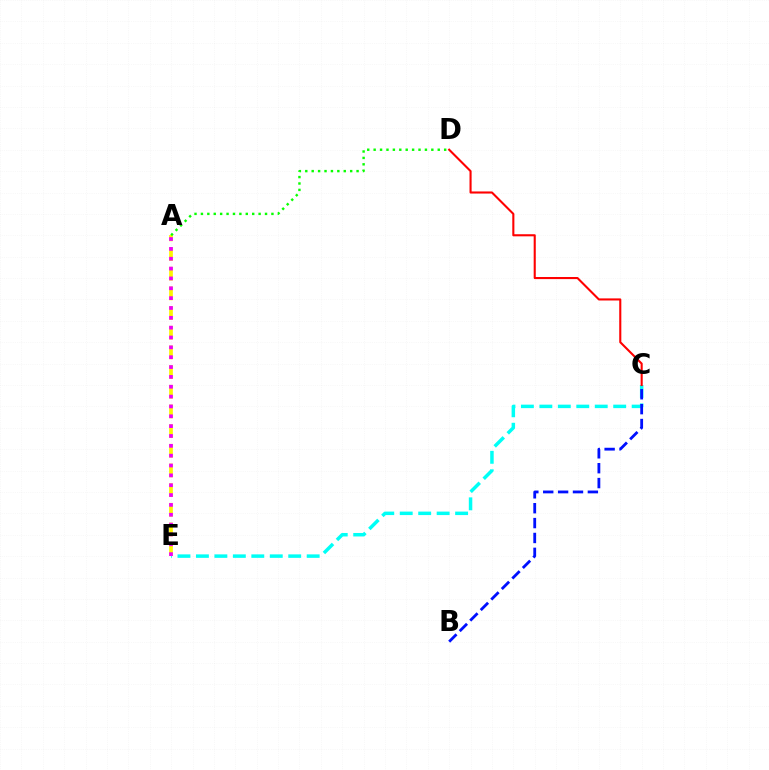{('C', 'E'): [{'color': '#00fff6', 'line_style': 'dashed', 'thickness': 2.51}], ('A', 'E'): [{'color': '#fcf500', 'line_style': 'dashed', 'thickness': 2.67}, {'color': '#ee00ff', 'line_style': 'dotted', 'thickness': 2.68}], ('A', 'D'): [{'color': '#08ff00', 'line_style': 'dotted', 'thickness': 1.74}], ('C', 'D'): [{'color': '#ff0000', 'line_style': 'solid', 'thickness': 1.51}], ('B', 'C'): [{'color': '#0010ff', 'line_style': 'dashed', 'thickness': 2.02}]}